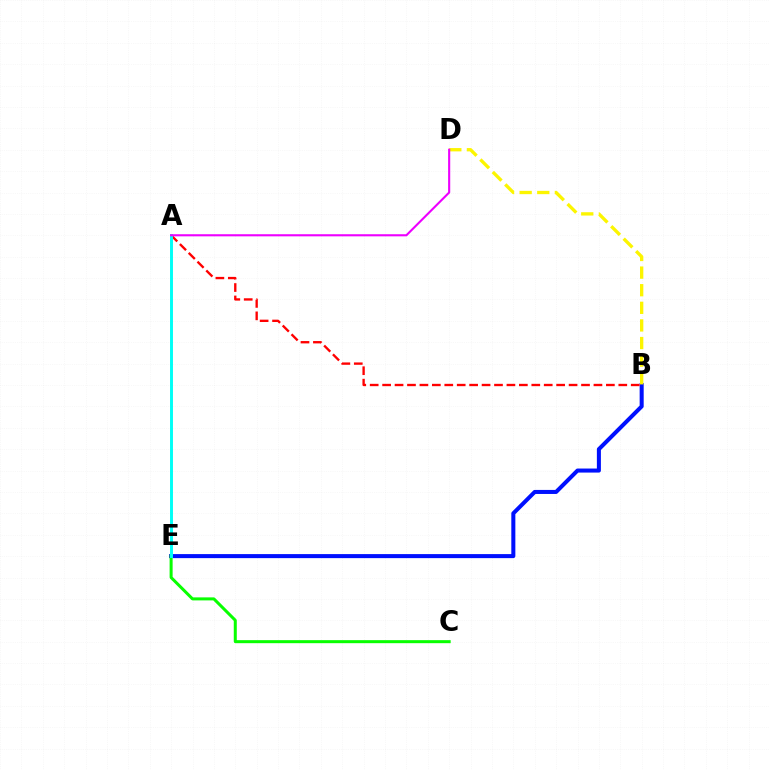{('B', 'E'): [{'color': '#0010ff', 'line_style': 'solid', 'thickness': 2.91}], ('A', 'B'): [{'color': '#ff0000', 'line_style': 'dashed', 'thickness': 1.69}], ('C', 'E'): [{'color': '#08ff00', 'line_style': 'solid', 'thickness': 2.17}], ('B', 'D'): [{'color': '#fcf500', 'line_style': 'dashed', 'thickness': 2.39}], ('A', 'E'): [{'color': '#00fff6', 'line_style': 'solid', 'thickness': 2.12}], ('A', 'D'): [{'color': '#ee00ff', 'line_style': 'solid', 'thickness': 1.52}]}